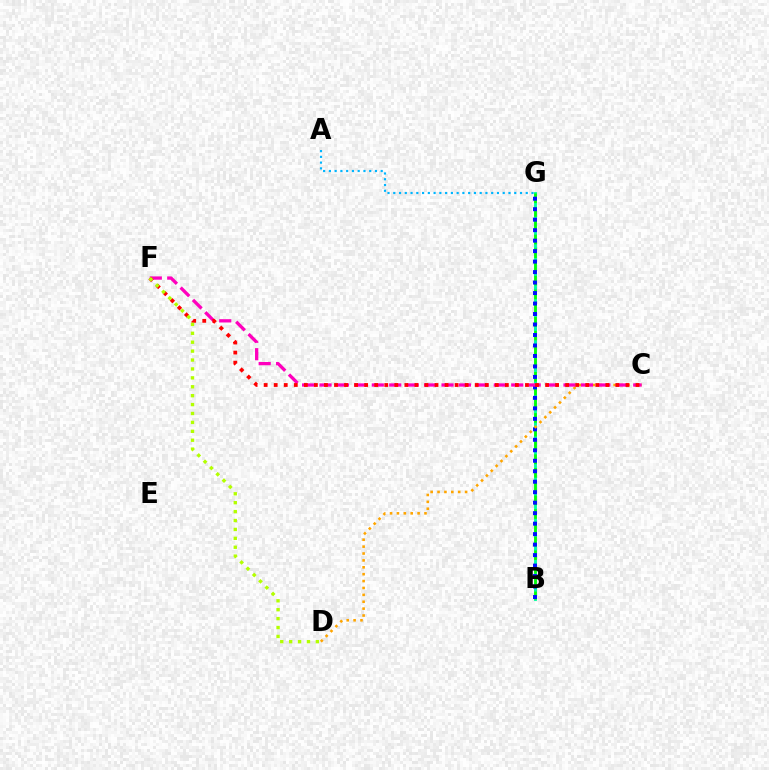{('B', 'G'): [{'color': '#9b00ff', 'line_style': 'dotted', 'thickness': 1.82}, {'color': '#00ff9d', 'line_style': 'solid', 'thickness': 2.05}, {'color': '#08ff00', 'line_style': 'dashed', 'thickness': 1.87}, {'color': '#0010ff', 'line_style': 'dotted', 'thickness': 2.85}], ('C', 'D'): [{'color': '#ffa500', 'line_style': 'dotted', 'thickness': 1.87}], ('C', 'F'): [{'color': '#ff00bd', 'line_style': 'dashed', 'thickness': 2.37}, {'color': '#ff0000', 'line_style': 'dotted', 'thickness': 2.73}], ('A', 'G'): [{'color': '#00b5ff', 'line_style': 'dotted', 'thickness': 1.56}], ('D', 'F'): [{'color': '#b3ff00', 'line_style': 'dotted', 'thickness': 2.42}]}